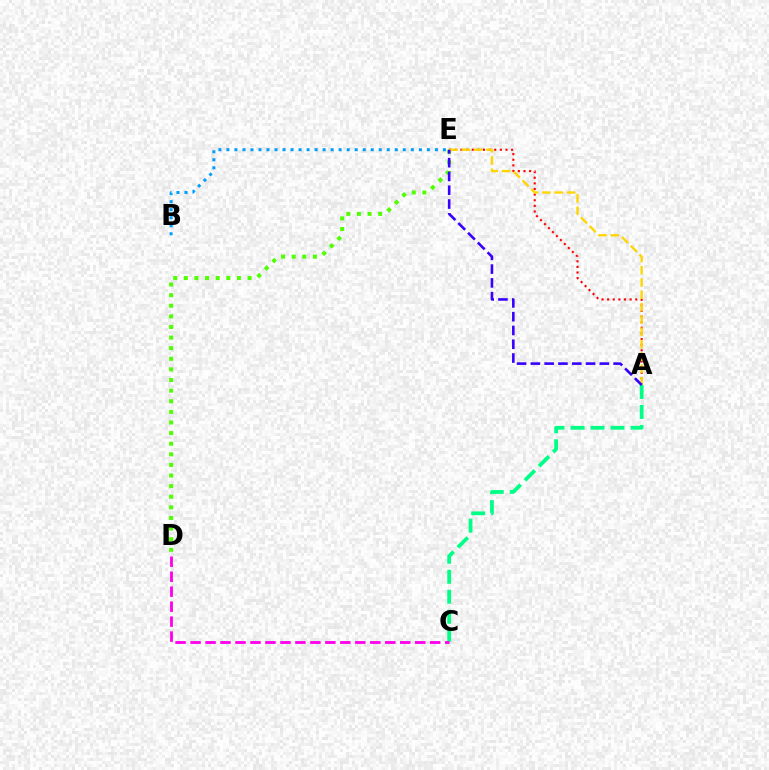{('A', 'C'): [{'color': '#00ff86', 'line_style': 'dashed', 'thickness': 2.71}], ('D', 'E'): [{'color': '#4fff00', 'line_style': 'dotted', 'thickness': 2.88}], ('C', 'D'): [{'color': '#ff00ed', 'line_style': 'dashed', 'thickness': 2.03}], ('A', 'E'): [{'color': '#ff0000', 'line_style': 'dotted', 'thickness': 1.53}, {'color': '#ffd500', 'line_style': 'dashed', 'thickness': 1.67}, {'color': '#3700ff', 'line_style': 'dashed', 'thickness': 1.87}], ('B', 'E'): [{'color': '#009eff', 'line_style': 'dotted', 'thickness': 2.18}]}